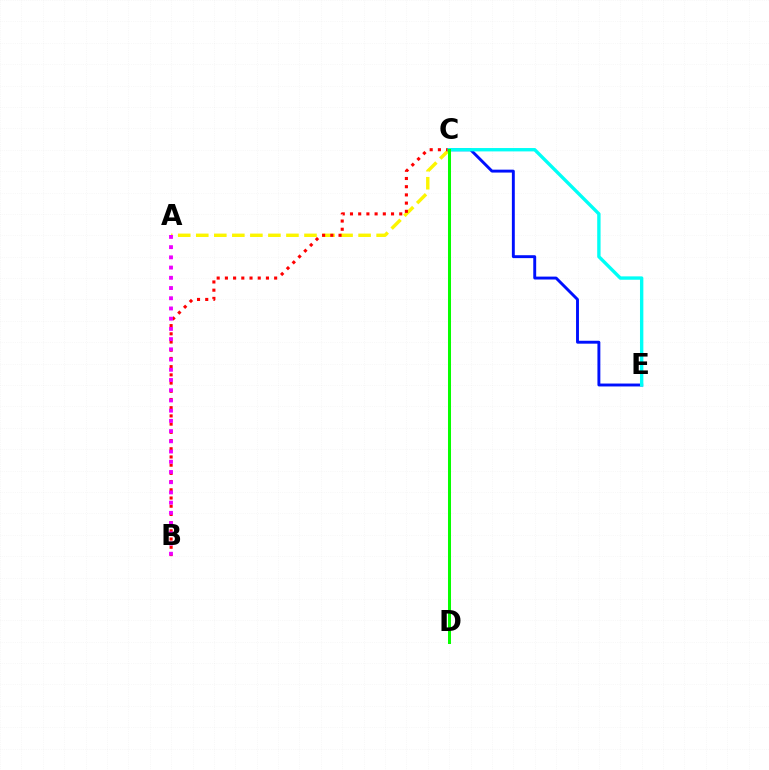{('A', 'C'): [{'color': '#fcf500', 'line_style': 'dashed', 'thickness': 2.45}], ('C', 'E'): [{'color': '#0010ff', 'line_style': 'solid', 'thickness': 2.09}, {'color': '#00fff6', 'line_style': 'solid', 'thickness': 2.43}], ('B', 'C'): [{'color': '#ff0000', 'line_style': 'dotted', 'thickness': 2.23}], ('A', 'B'): [{'color': '#ee00ff', 'line_style': 'dotted', 'thickness': 2.78}], ('C', 'D'): [{'color': '#08ff00', 'line_style': 'solid', 'thickness': 2.17}]}